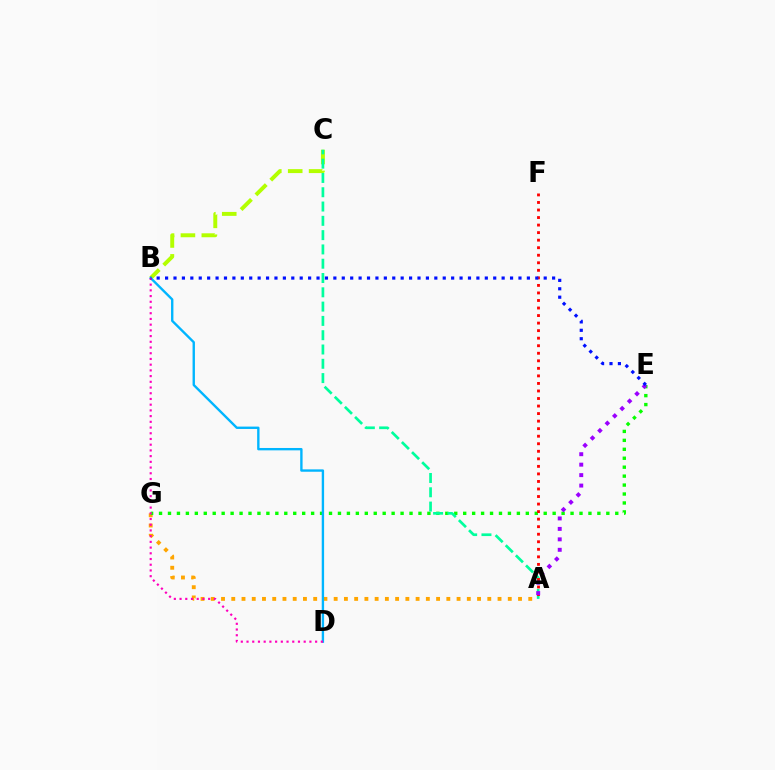{('A', 'G'): [{'color': '#ffa500', 'line_style': 'dotted', 'thickness': 2.78}], ('E', 'G'): [{'color': '#08ff00', 'line_style': 'dotted', 'thickness': 2.43}], ('B', 'C'): [{'color': '#b3ff00', 'line_style': 'dashed', 'thickness': 2.84}], ('A', 'C'): [{'color': '#00ff9d', 'line_style': 'dashed', 'thickness': 1.94}], ('A', 'F'): [{'color': '#ff0000', 'line_style': 'dotted', 'thickness': 2.05}], ('B', 'D'): [{'color': '#00b5ff', 'line_style': 'solid', 'thickness': 1.71}, {'color': '#ff00bd', 'line_style': 'dotted', 'thickness': 1.55}], ('A', 'E'): [{'color': '#9b00ff', 'line_style': 'dotted', 'thickness': 2.84}], ('B', 'E'): [{'color': '#0010ff', 'line_style': 'dotted', 'thickness': 2.29}]}